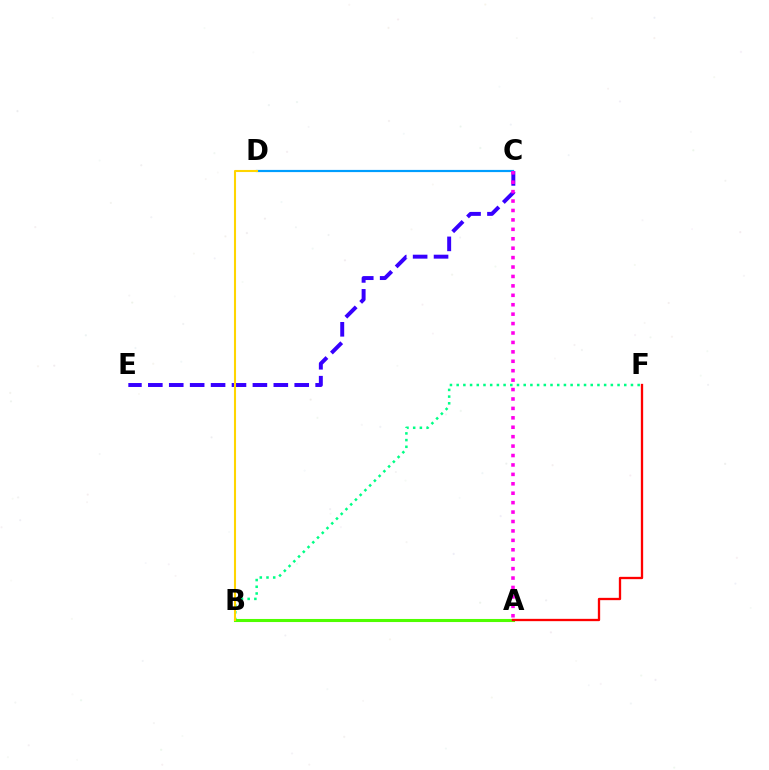{('C', 'D'): [{'color': '#009eff', 'line_style': 'solid', 'thickness': 1.58}], ('B', 'F'): [{'color': '#00ff86', 'line_style': 'dotted', 'thickness': 1.82}], ('C', 'E'): [{'color': '#3700ff', 'line_style': 'dashed', 'thickness': 2.84}], ('A', 'B'): [{'color': '#4fff00', 'line_style': 'solid', 'thickness': 2.22}], ('A', 'C'): [{'color': '#ff00ed', 'line_style': 'dotted', 'thickness': 2.56}], ('B', 'D'): [{'color': '#ffd500', 'line_style': 'solid', 'thickness': 1.51}], ('A', 'F'): [{'color': '#ff0000', 'line_style': 'solid', 'thickness': 1.66}]}